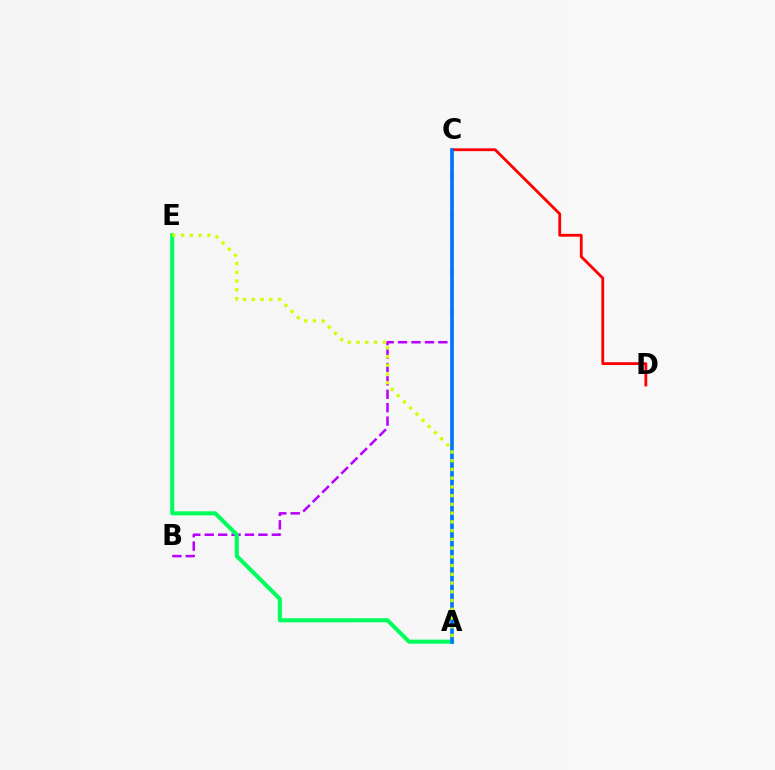{('B', 'C'): [{'color': '#b900ff', 'line_style': 'dashed', 'thickness': 1.82}], ('C', 'D'): [{'color': '#ff0000', 'line_style': 'solid', 'thickness': 2.03}], ('A', 'E'): [{'color': '#00ff5c', 'line_style': 'solid', 'thickness': 2.93}, {'color': '#d1ff00', 'line_style': 'dotted', 'thickness': 2.37}], ('A', 'C'): [{'color': '#0074ff', 'line_style': 'solid', 'thickness': 2.64}]}